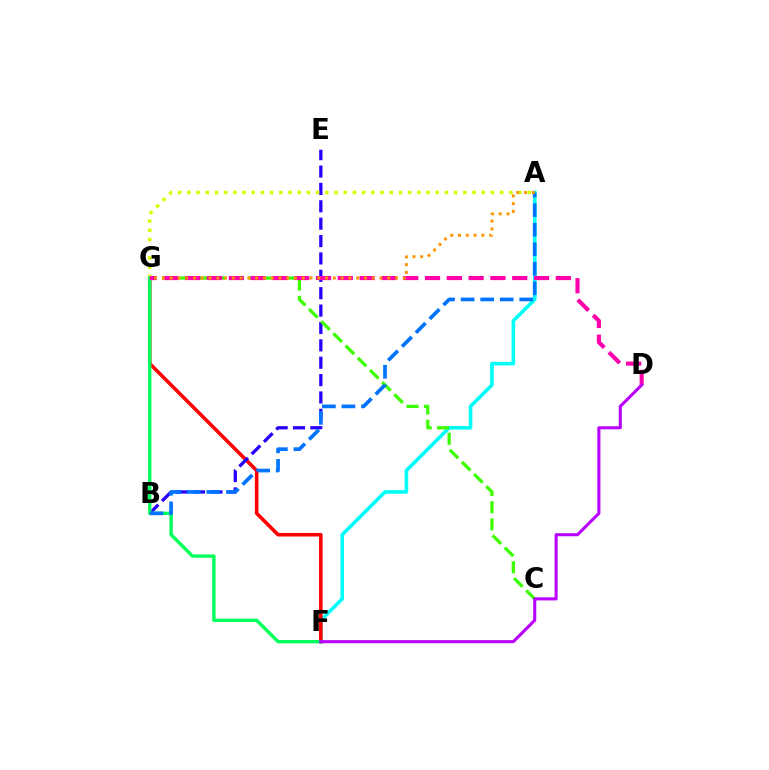{('A', 'F'): [{'color': '#00fff6', 'line_style': 'solid', 'thickness': 2.59}], ('F', 'G'): [{'color': '#ff0000', 'line_style': 'solid', 'thickness': 2.58}, {'color': '#00ff5c', 'line_style': 'solid', 'thickness': 2.41}], ('B', 'E'): [{'color': '#2500ff', 'line_style': 'dashed', 'thickness': 2.36}], ('A', 'G'): [{'color': '#d1ff00', 'line_style': 'dotted', 'thickness': 2.5}, {'color': '#ff9400', 'line_style': 'dotted', 'thickness': 2.11}], ('C', 'G'): [{'color': '#3dff00', 'line_style': 'dashed', 'thickness': 2.34}], ('D', 'G'): [{'color': '#ff00ac', 'line_style': 'dashed', 'thickness': 2.96}], ('A', 'B'): [{'color': '#0074ff', 'line_style': 'dashed', 'thickness': 2.66}], ('D', 'F'): [{'color': '#b900ff', 'line_style': 'solid', 'thickness': 2.21}]}